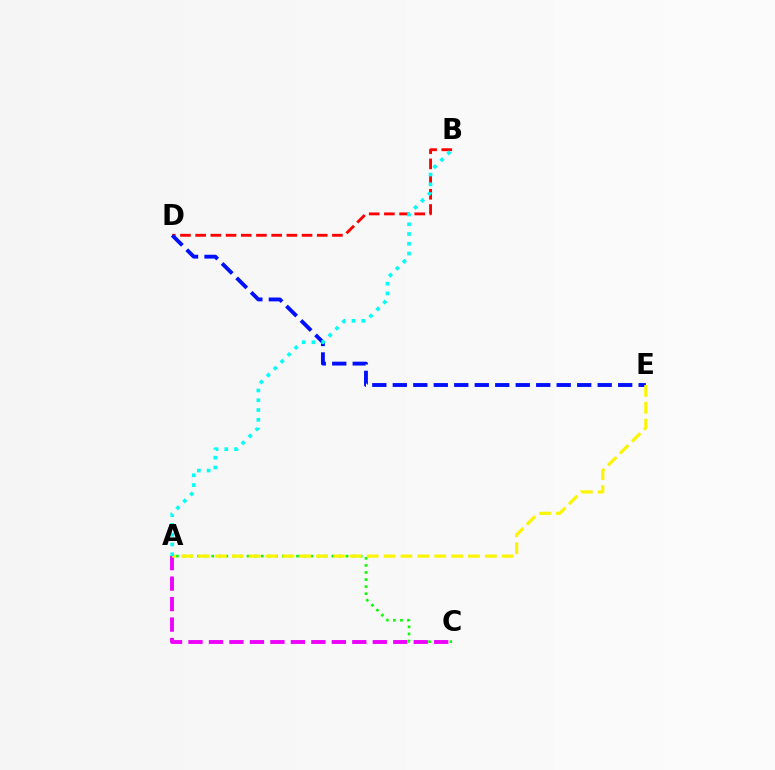{('A', 'C'): [{'color': '#08ff00', 'line_style': 'dotted', 'thickness': 1.92}, {'color': '#ee00ff', 'line_style': 'dashed', 'thickness': 2.78}], ('B', 'D'): [{'color': '#ff0000', 'line_style': 'dashed', 'thickness': 2.06}], ('D', 'E'): [{'color': '#0010ff', 'line_style': 'dashed', 'thickness': 2.78}], ('A', 'E'): [{'color': '#fcf500', 'line_style': 'dashed', 'thickness': 2.29}], ('A', 'B'): [{'color': '#00fff6', 'line_style': 'dotted', 'thickness': 2.66}]}